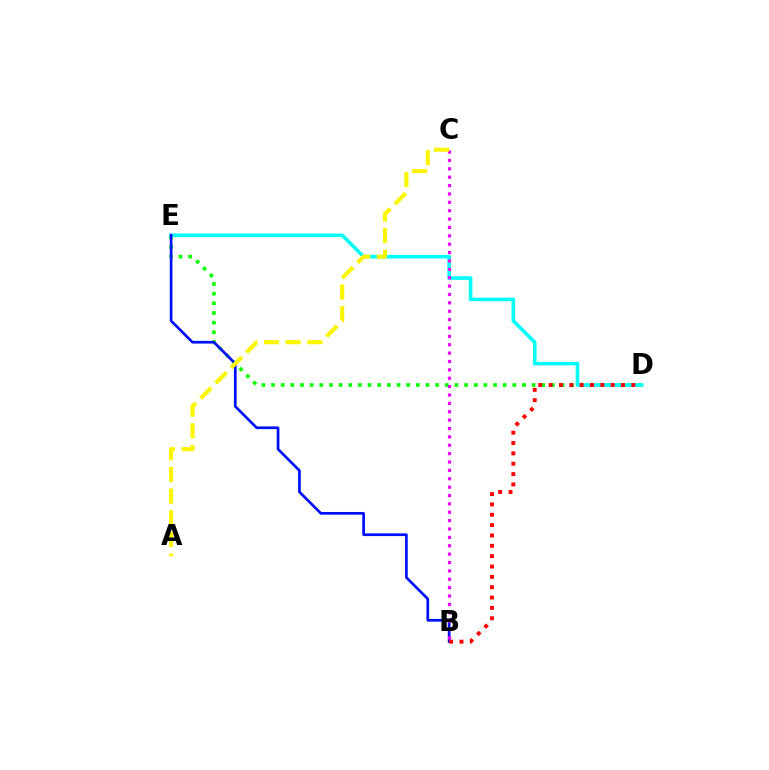{('D', 'E'): [{'color': '#08ff00', 'line_style': 'dotted', 'thickness': 2.62}, {'color': '#00fff6', 'line_style': 'solid', 'thickness': 2.6}], ('B', 'E'): [{'color': '#0010ff', 'line_style': 'solid', 'thickness': 1.95}], ('B', 'C'): [{'color': '#ee00ff', 'line_style': 'dotted', 'thickness': 2.28}], ('A', 'C'): [{'color': '#fcf500', 'line_style': 'dashed', 'thickness': 2.94}], ('B', 'D'): [{'color': '#ff0000', 'line_style': 'dotted', 'thickness': 2.81}]}